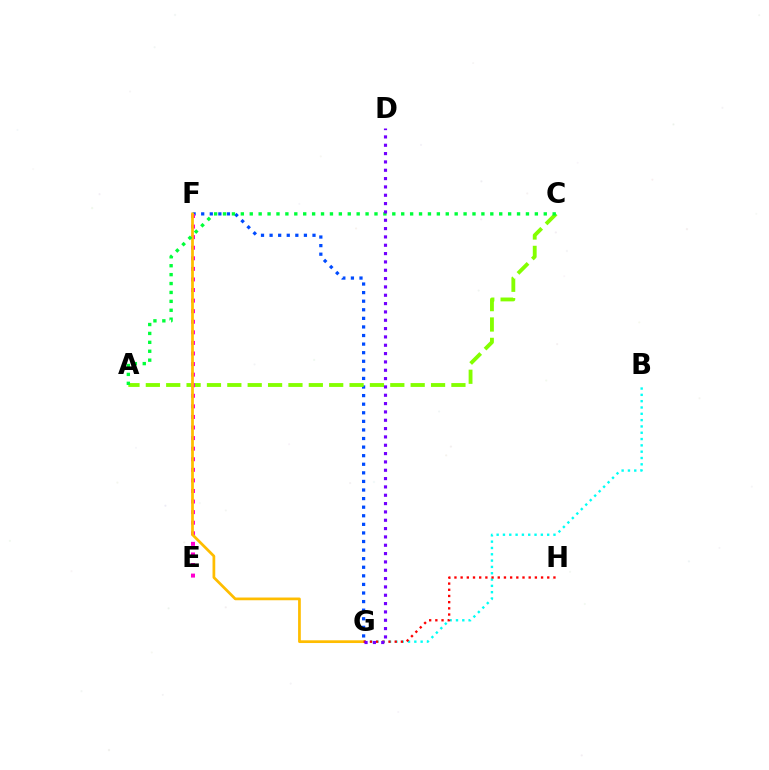{('B', 'G'): [{'color': '#00fff6', 'line_style': 'dotted', 'thickness': 1.72}], ('F', 'G'): [{'color': '#004bff', 'line_style': 'dotted', 'thickness': 2.33}, {'color': '#ffbd00', 'line_style': 'solid', 'thickness': 1.97}], ('A', 'C'): [{'color': '#84ff00', 'line_style': 'dashed', 'thickness': 2.77}, {'color': '#00ff39', 'line_style': 'dotted', 'thickness': 2.42}], ('E', 'F'): [{'color': '#ff00cf', 'line_style': 'dotted', 'thickness': 2.87}], ('G', 'H'): [{'color': '#ff0000', 'line_style': 'dotted', 'thickness': 1.68}], ('D', 'G'): [{'color': '#7200ff', 'line_style': 'dotted', 'thickness': 2.26}]}